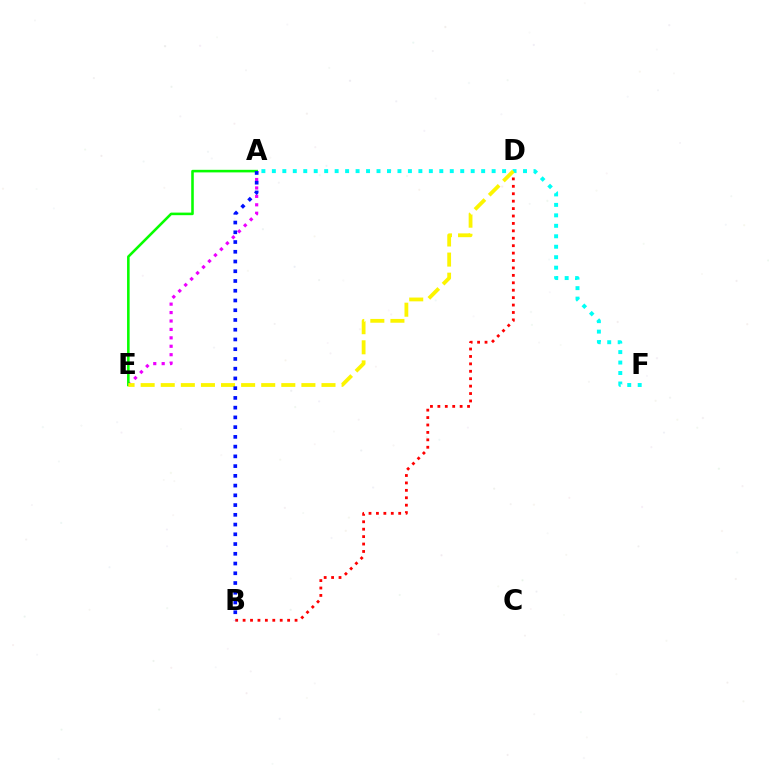{('B', 'D'): [{'color': '#ff0000', 'line_style': 'dotted', 'thickness': 2.02}], ('A', 'F'): [{'color': '#00fff6', 'line_style': 'dotted', 'thickness': 2.84}], ('A', 'E'): [{'color': '#ee00ff', 'line_style': 'dotted', 'thickness': 2.29}, {'color': '#08ff00', 'line_style': 'solid', 'thickness': 1.86}], ('D', 'E'): [{'color': '#fcf500', 'line_style': 'dashed', 'thickness': 2.73}], ('A', 'B'): [{'color': '#0010ff', 'line_style': 'dotted', 'thickness': 2.65}]}